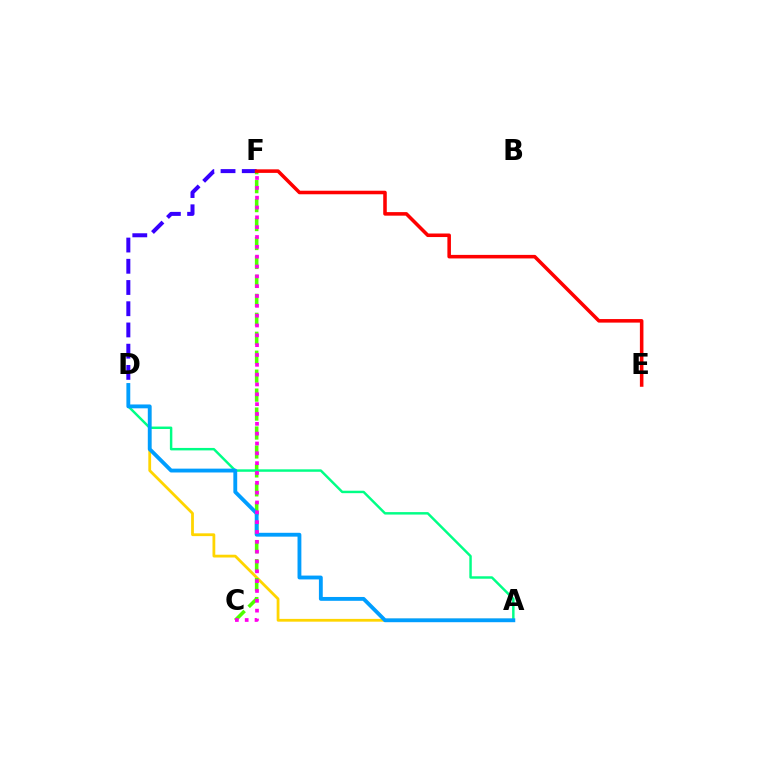{('A', 'D'): [{'color': '#ffd500', 'line_style': 'solid', 'thickness': 2.01}, {'color': '#00ff86', 'line_style': 'solid', 'thickness': 1.77}, {'color': '#009eff', 'line_style': 'solid', 'thickness': 2.77}], ('D', 'F'): [{'color': '#3700ff', 'line_style': 'dashed', 'thickness': 2.88}], ('C', 'F'): [{'color': '#4fff00', 'line_style': 'dashed', 'thickness': 2.57}, {'color': '#ff00ed', 'line_style': 'dotted', 'thickness': 2.67}], ('E', 'F'): [{'color': '#ff0000', 'line_style': 'solid', 'thickness': 2.56}]}